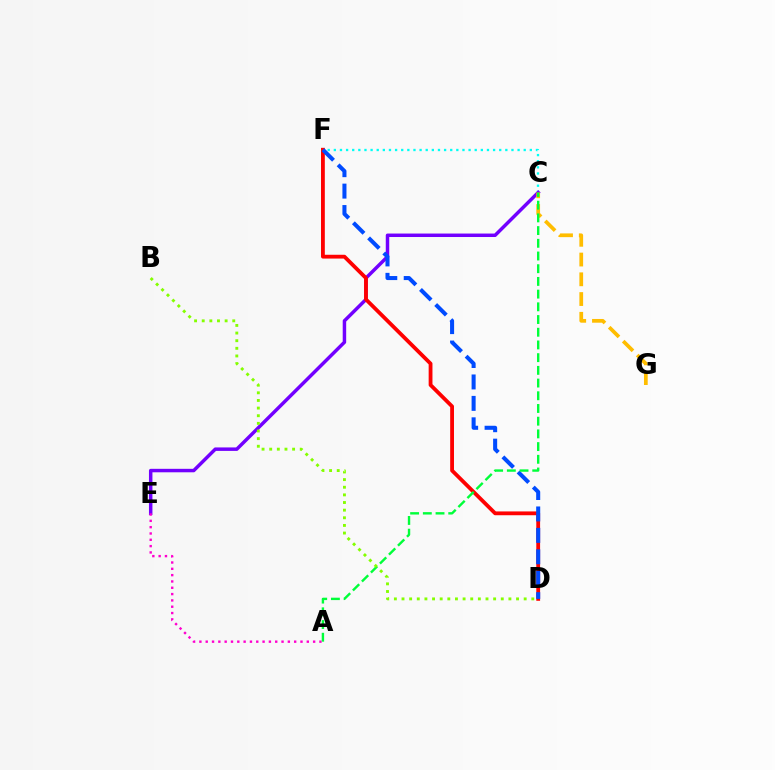{('C', 'F'): [{'color': '#00fff6', 'line_style': 'dotted', 'thickness': 1.66}], ('C', 'E'): [{'color': '#7200ff', 'line_style': 'solid', 'thickness': 2.5}], ('C', 'G'): [{'color': '#ffbd00', 'line_style': 'dashed', 'thickness': 2.68}], ('A', 'E'): [{'color': '#ff00cf', 'line_style': 'dotted', 'thickness': 1.72}], ('D', 'F'): [{'color': '#ff0000', 'line_style': 'solid', 'thickness': 2.74}, {'color': '#004bff', 'line_style': 'dashed', 'thickness': 2.91}], ('A', 'C'): [{'color': '#00ff39', 'line_style': 'dashed', 'thickness': 1.73}], ('B', 'D'): [{'color': '#84ff00', 'line_style': 'dotted', 'thickness': 2.07}]}